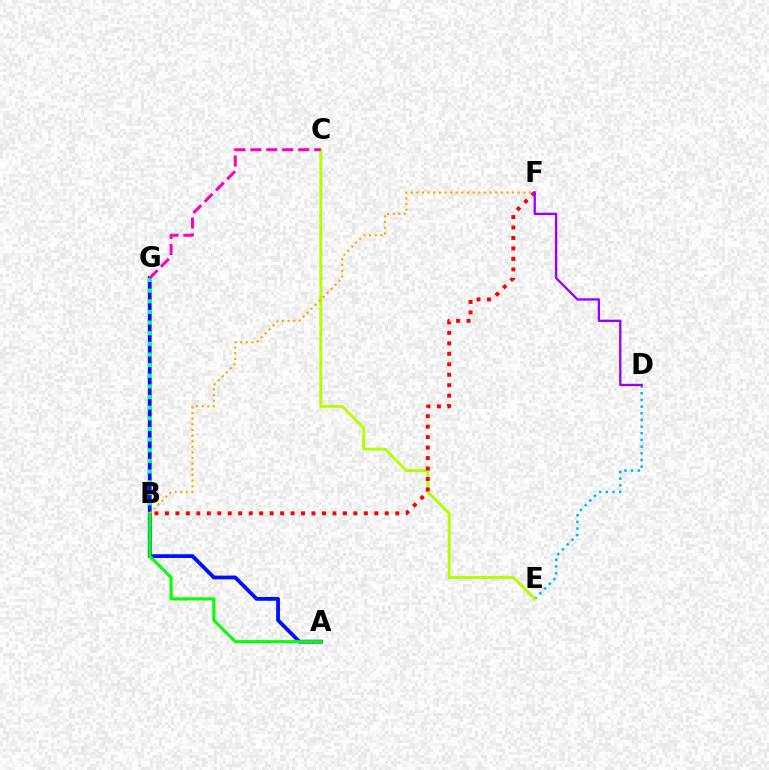{('A', 'G'): [{'color': '#0010ff', 'line_style': 'solid', 'thickness': 2.74}], ('D', 'E'): [{'color': '#00b5ff', 'line_style': 'dotted', 'thickness': 1.81}], ('A', 'B'): [{'color': '#08ff00', 'line_style': 'solid', 'thickness': 2.22}], ('C', 'E'): [{'color': '#b3ff00', 'line_style': 'solid', 'thickness': 2.09}], ('B', 'G'): [{'color': '#00ff9d', 'line_style': 'dotted', 'thickness': 2.89}], ('B', 'F'): [{'color': '#ffa500', 'line_style': 'dotted', 'thickness': 1.53}, {'color': '#ff0000', 'line_style': 'dotted', 'thickness': 2.84}], ('D', 'F'): [{'color': '#9b00ff', 'line_style': 'solid', 'thickness': 1.68}], ('C', 'G'): [{'color': '#ff00bd', 'line_style': 'dashed', 'thickness': 2.17}]}